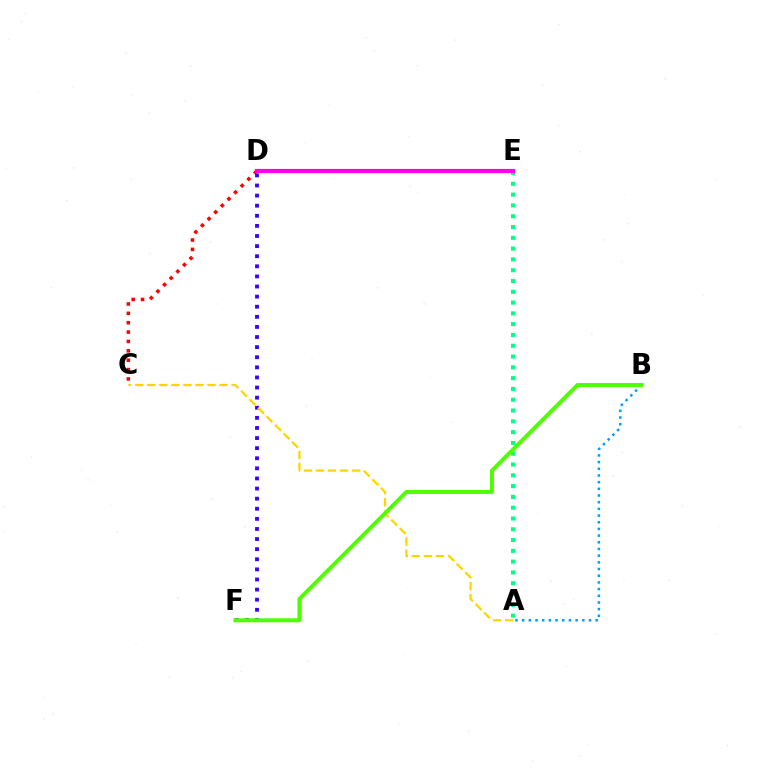{('C', 'D'): [{'color': '#ff0000', 'line_style': 'dotted', 'thickness': 2.55}], ('D', 'F'): [{'color': '#3700ff', 'line_style': 'dotted', 'thickness': 2.74}], ('A', 'E'): [{'color': '#00ff86', 'line_style': 'dotted', 'thickness': 2.93}], ('A', 'C'): [{'color': '#ffd500', 'line_style': 'dashed', 'thickness': 1.63}], ('D', 'E'): [{'color': '#ff00ed', 'line_style': 'solid', 'thickness': 3.0}], ('A', 'B'): [{'color': '#009eff', 'line_style': 'dotted', 'thickness': 1.82}], ('B', 'F'): [{'color': '#4fff00', 'line_style': 'solid', 'thickness': 2.84}]}